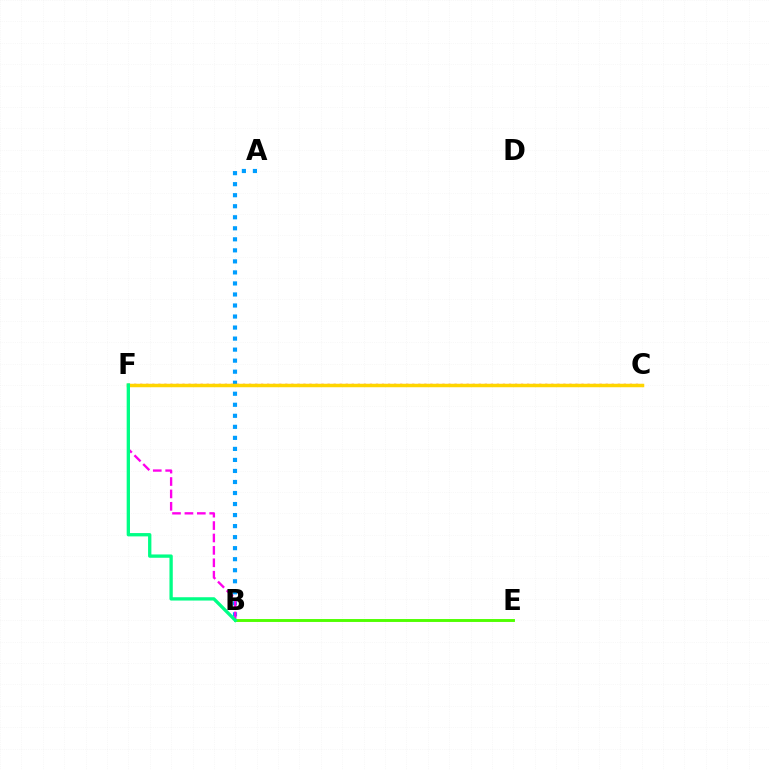{('C', 'F'): [{'color': '#3700ff', 'line_style': 'dashed', 'thickness': 1.92}, {'color': '#ff0000', 'line_style': 'dotted', 'thickness': 1.64}, {'color': '#ffd500', 'line_style': 'solid', 'thickness': 2.52}], ('A', 'B'): [{'color': '#009eff', 'line_style': 'dotted', 'thickness': 3.0}], ('B', 'F'): [{'color': '#ff00ed', 'line_style': 'dashed', 'thickness': 1.69}, {'color': '#00ff86', 'line_style': 'solid', 'thickness': 2.39}], ('B', 'E'): [{'color': '#4fff00', 'line_style': 'solid', 'thickness': 2.09}]}